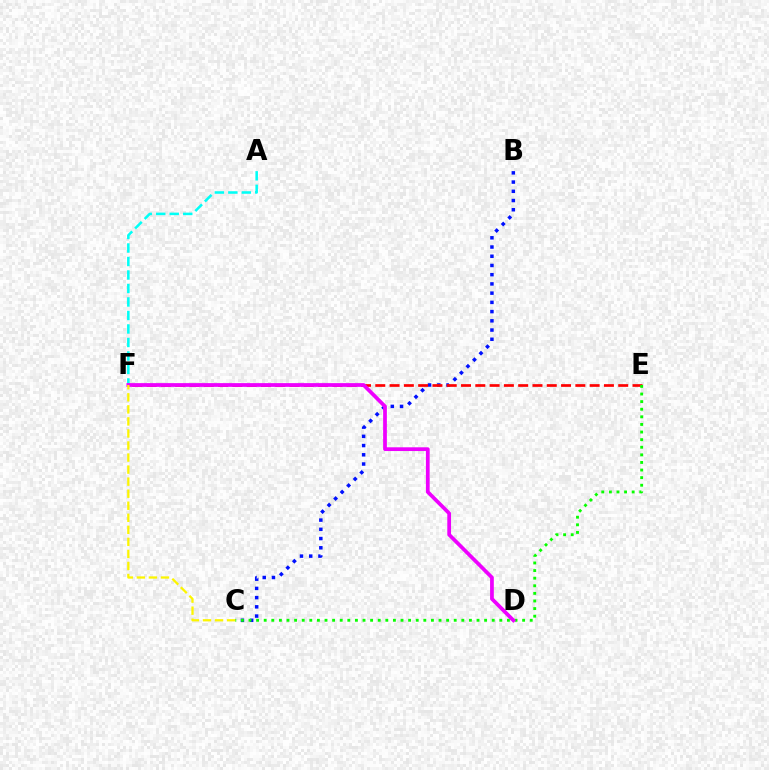{('B', 'C'): [{'color': '#0010ff', 'line_style': 'dotted', 'thickness': 2.51}], ('A', 'F'): [{'color': '#00fff6', 'line_style': 'dashed', 'thickness': 1.83}], ('E', 'F'): [{'color': '#ff0000', 'line_style': 'dashed', 'thickness': 1.94}], ('C', 'E'): [{'color': '#08ff00', 'line_style': 'dotted', 'thickness': 2.07}], ('D', 'F'): [{'color': '#ee00ff', 'line_style': 'solid', 'thickness': 2.69}], ('C', 'F'): [{'color': '#fcf500', 'line_style': 'dashed', 'thickness': 1.64}]}